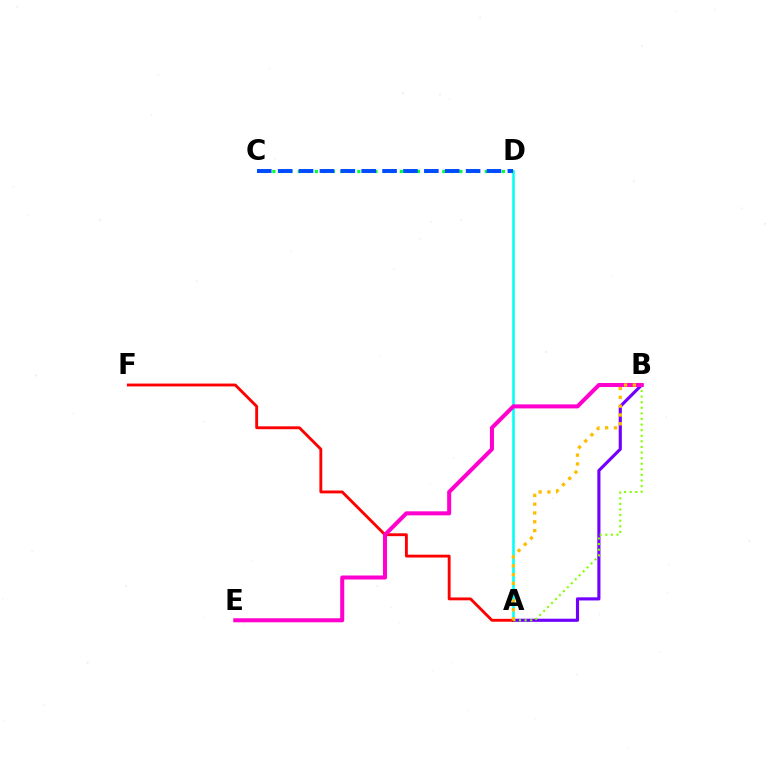{('A', 'D'): [{'color': '#00fff6', 'line_style': 'solid', 'thickness': 1.85}], ('A', 'B'): [{'color': '#7200ff', 'line_style': 'solid', 'thickness': 2.26}, {'color': '#84ff00', 'line_style': 'dotted', 'thickness': 1.52}, {'color': '#ffbd00', 'line_style': 'dotted', 'thickness': 2.39}], ('C', 'D'): [{'color': '#00ff39', 'line_style': 'dotted', 'thickness': 2.31}, {'color': '#004bff', 'line_style': 'dashed', 'thickness': 2.84}], ('A', 'F'): [{'color': '#ff0000', 'line_style': 'solid', 'thickness': 2.06}], ('B', 'E'): [{'color': '#ff00cf', 'line_style': 'solid', 'thickness': 2.9}]}